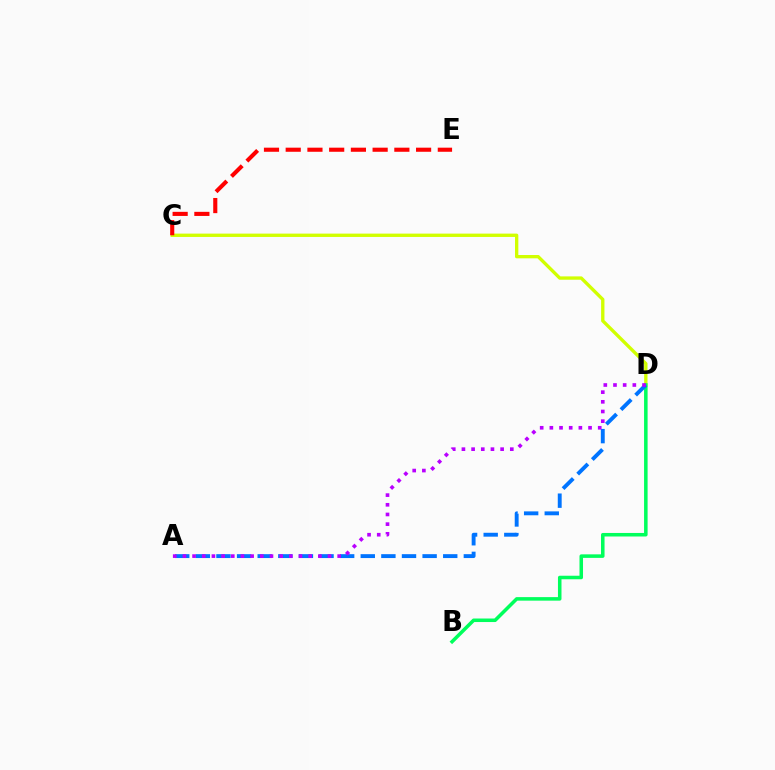{('C', 'D'): [{'color': '#d1ff00', 'line_style': 'solid', 'thickness': 2.4}], ('B', 'D'): [{'color': '#00ff5c', 'line_style': 'solid', 'thickness': 2.54}], ('A', 'D'): [{'color': '#0074ff', 'line_style': 'dashed', 'thickness': 2.8}, {'color': '#b900ff', 'line_style': 'dotted', 'thickness': 2.63}], ('C', 'E'): [{'color': '#ff0000', 'line_style': 'dashed', 'thickness': 2.95}]}